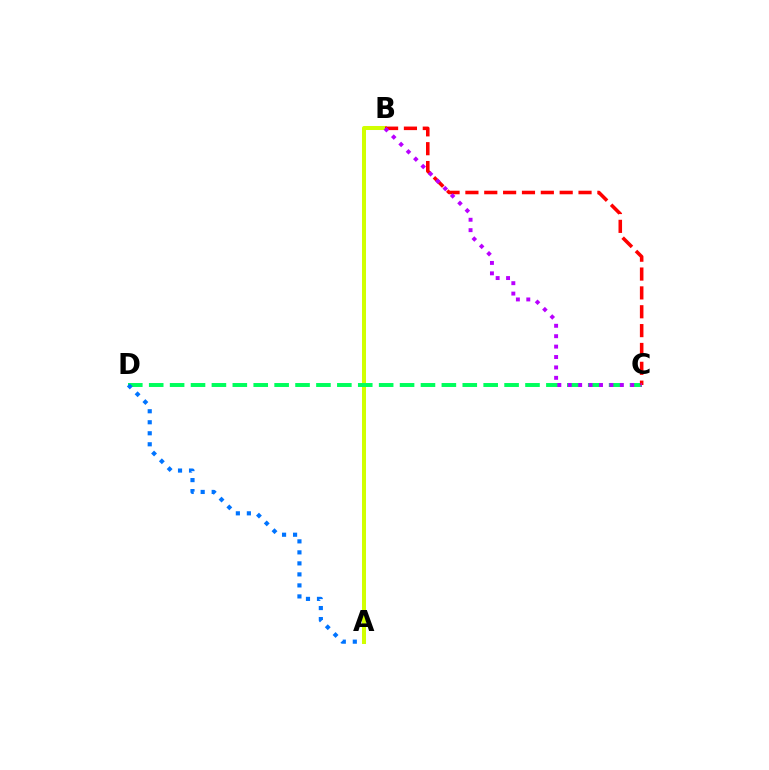{('A', 'B'): [{'color': '#d1ff00', 'line_style': 'solid', 'thickness': 2.89}], ('C', 'D'): [{'color': '#00ff5c', 'line_style': 'dashed', 'thickness': 2.84}], ('B', 'C'): [{'color': '#ff0000', 'line_style': 'dashed', 'thickness': 2.56}, {'color': '#b900ff', 'line_style': 'dotted', 'thickness': 2.83}], ('A', 'D'): [{'color': '#0074ff', 'line_style': 'dotted', 'thickness': 2.99}]}